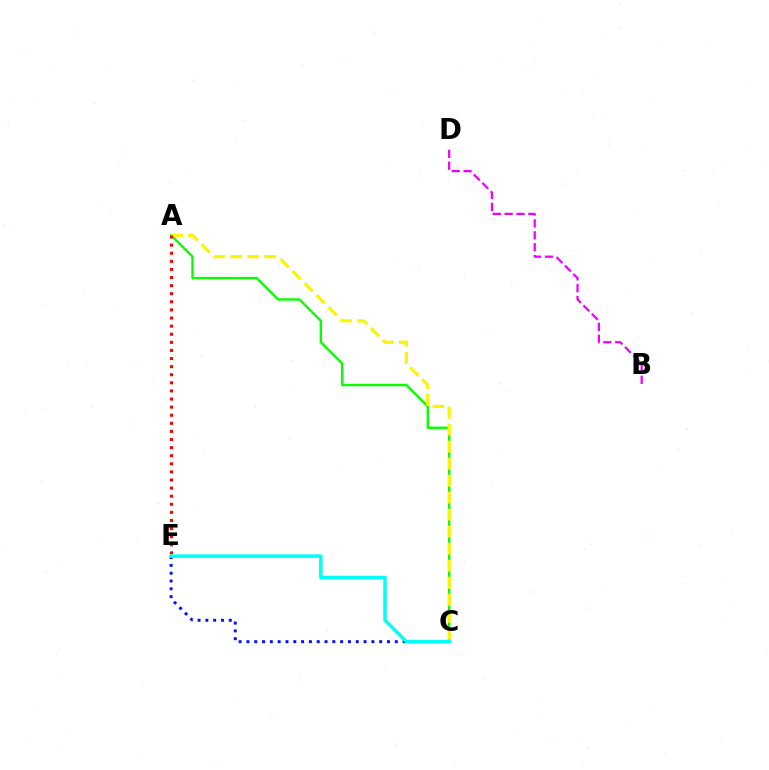{('A', 'C'): [{'color': '#08ff00', 'line_style': 'solid', 'thickness': 1.72}, {'color': '#fcf500', 'line_style': 'dashed', 'thickness': 2.31}], ('C', 'E'): [{'color': '#0010ff', 'line_style': 'dotted', 'thickness': 2.12}, {'color': '#00fff6', 'line_style': 'solid', 'thickness': 2.53}], ('A', 'E'): [{'color': '#ff0000', 'line_style': 'dotted', 'thickness': 2.2}], ('B', 'D'): [{'color': '#ee00ff', 'line_style': 'dashed', 'thickness': 1.61}]}